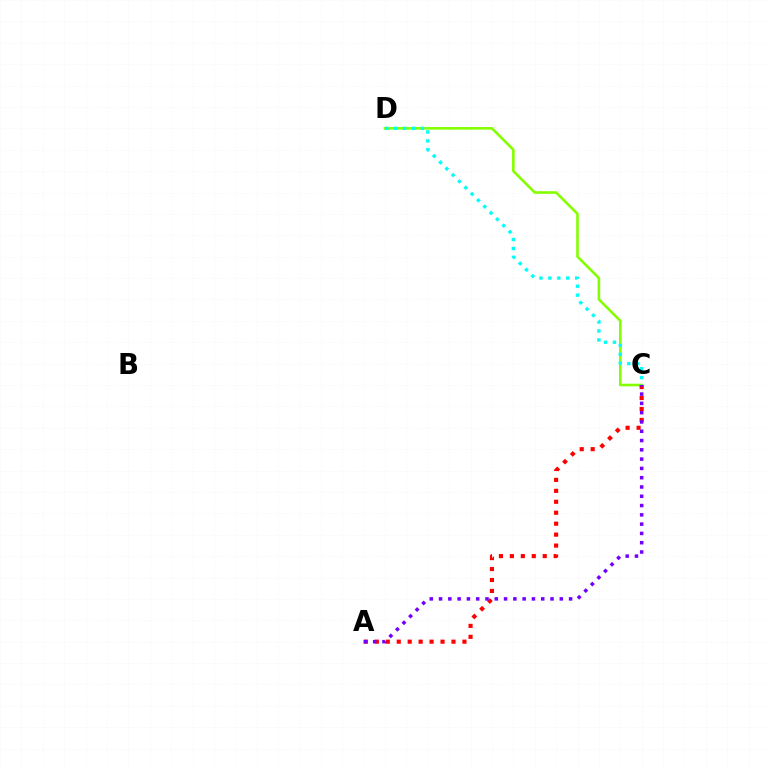{('C', 'D'): [{'color': '#84ff00', 'line_style': 'solid', 'thickness': 1.88}, {'color': '#00fff6', 'line_style': 'dotted', 'thickness': 2.43}], ('A', 'C'): [{'color': '#ff0000', 'line_style': 'dotted', 'thickness': 2.98}, {'color': '#7200ff', 'line_style': 'dotted', 'thickness': 2.52}]}